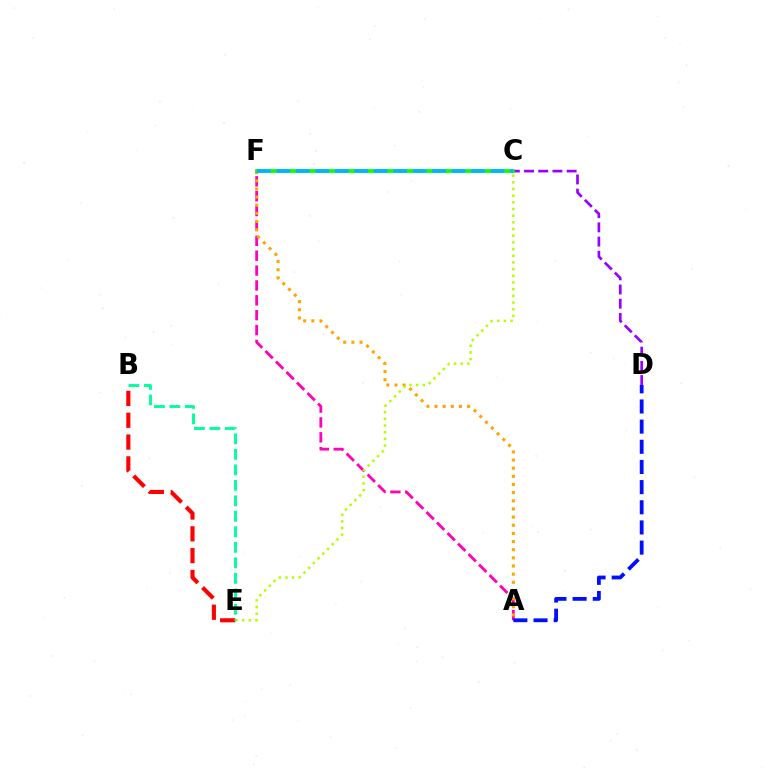{('B', 'E'): [{'color': '#ff0000', 'line_style': 'dashed', 'thickness': 2.96}, {'color': '#00ff9d', 'line_style': 'dashed', 'thickness': 2.1}], ('A', 'F'): [{'color': '#ff00bd', 'line_style': 'dashed', 'thickness': 2.02}, {'color': '#ffa500', 'line_style': 'dotted', 'thickness': 2.21}], ('A', 'D'): [{'color': '#0010ff', 'line_style': 'dashed', 'thickness': 2.74}], ('C', 'E'): [{'color': '#b3ff00', 'line_style': 'dotted', 'thickness': 1.81}], ('C', 'D'): [{'color': '#9b00ff', 'line_style': 'dashed', 'thickness': 1.93}], ('C', 'F'): [{'color': '#08ff00', 'line_style': 'solid', 'thickness': 2.66}, {'color': '#00b5ff', 'line_style': 'dashed', 'thickness': 2.65}]}